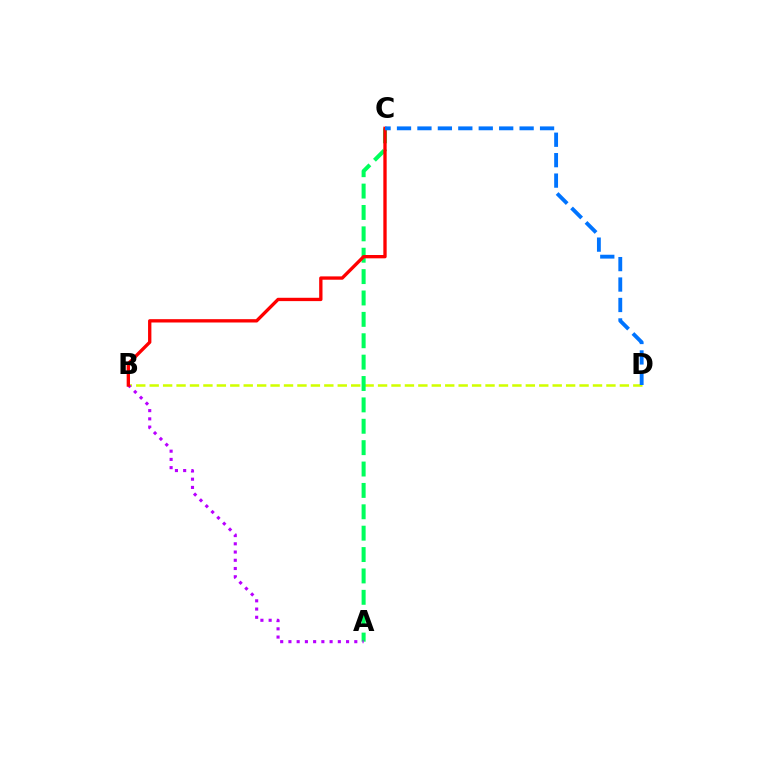{('B', 'D'): [{'color': '#d1ff00', 'line_style': 'dashed', 'thickness': 1.82}], ('A', 'C'): [{'color': '#00ff5c', 'line_style': 'dashed', 'thickness': 2.9}], ('A', 'B'): [{'color': '#b900ff', 'line_style': 'dotted', 'thickness': 2.24}], ('B', 'C'): [{'color': '#ff0000', 'line_style': 'solid', 'thickness': 2.4}], ('C', 'D'): [{'color': '#0074ff', 'line_style': 'dashed', 'thickness': 2.78}]}